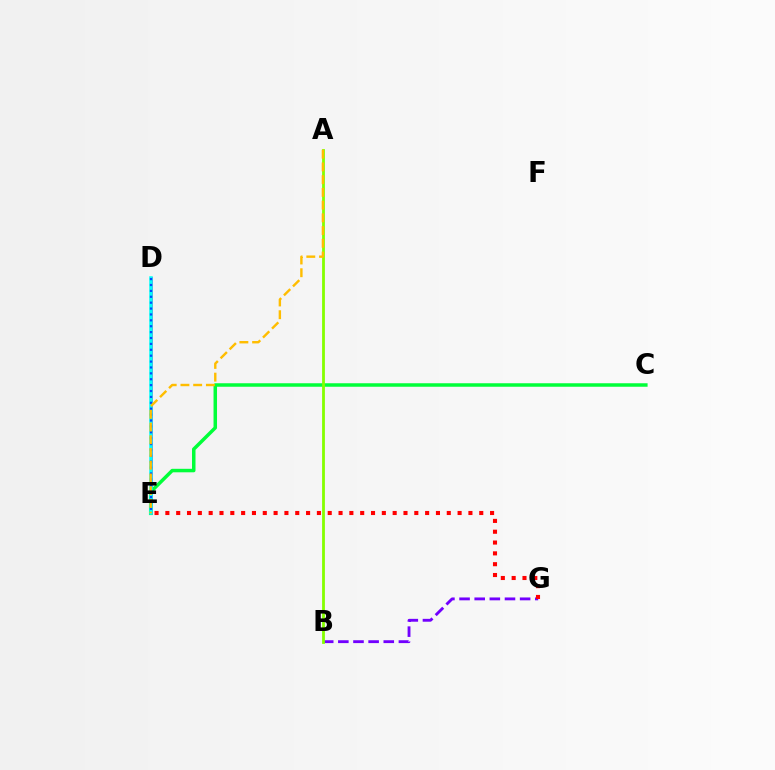{('D', 'E'): [{'color': '#ff00cf', 'line_style': 'solid', 'thickness': 2.08}, {'color': '#00fff6', 'line_style': 'solid', 'thickness': 2.52}, {'color': '#004bff', 'line_style': 'dotted', 'thickness': 1.6}], ('B', 'G'): [{'color': '#7200ff', 'line_style': 'dashed', 'thickness': 2.06}], ('E', 'G'): [{'color': '#ff0000', 'line_style': 'dotted', 'thickness': 2.94}], ('C', 'E'): [{'color': '#00ff39', 'line_style': 'solid', 'thickness': 2.51}], ('A', 'B'): [{'color': '#84ff00', 'line_style': 'solid', 'thickness': 2.01}], ('A', 'E'): [{'color': '#ffbd00', 'line_style': 'dashed', 'thickness': 1.73}]}